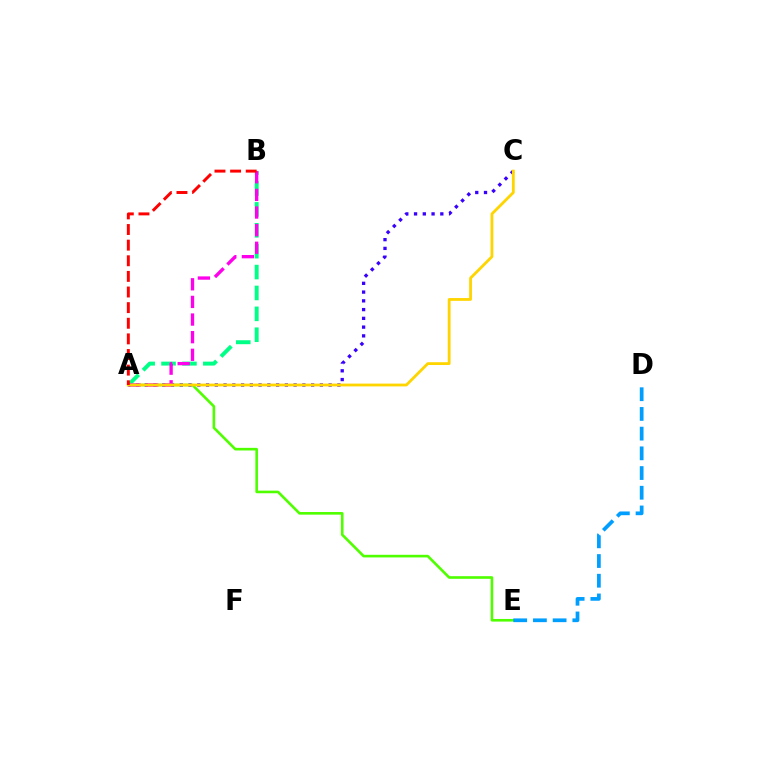{('A', 'E'): [{'color': '#4fff00', 'line_style': 'solid', 'thickness': 1.89}], ('A', 'B'): [{'color': '#00ff86', 'line_style': 'dashed', 'thickness': 2.84}, {'color': '#ff00ed', 'line_style': 'dashed', 'thickness': 2.39}, {'color': '#ff0000', 'line_style': 'dashed', 'thickness': 2.12}], ('A', 'C'): [{'color': '#3700ff', 'line_style': 'dotted', 'thickness': 2.38}, {'color': '#ffd500', 'line_style': 'solid', 'thickness': 2.02}], ('D', 'E'): [{'color': '#009eff', 'line_style': 'dashed', 'thickness': 2.68}]}